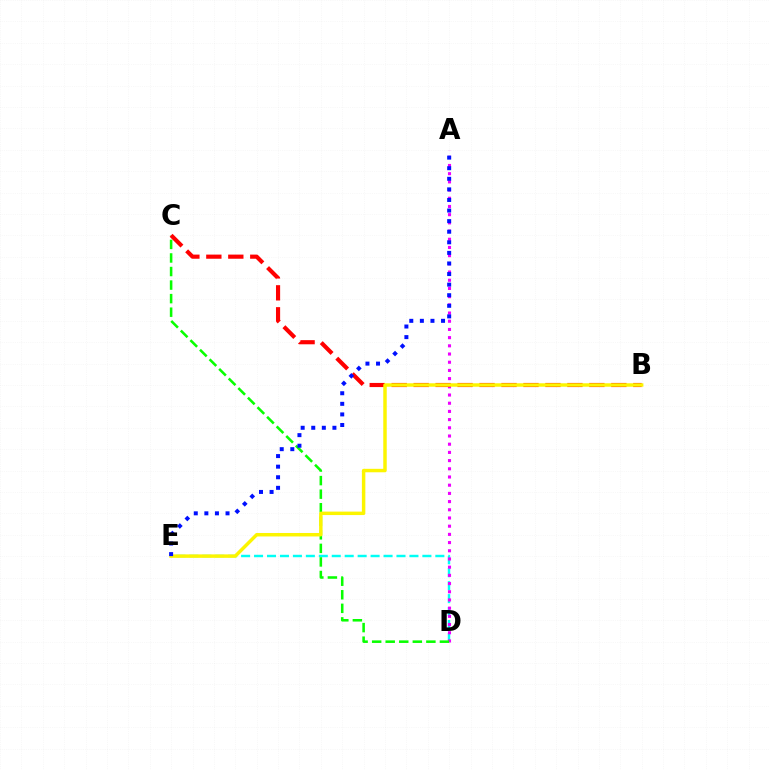{('D', 'E'): [{'color': '#00fff6', 'line_style': 'dashed', 'thickness': 1.76}], ('A', 'D'): [{'color': '#ee00ff', 'line_style': 'dotted', 'thickness': 2.23}], ('C', 'D'): [{'color': '#08ff00', 'line_style': 'dashed', 'thickness': 1.84}], ('B', 'C'): [{'color': '#ff0000', 'line_style': 'dashed', 'thickness': 2.98}], ('B', 'E'): [{'color': '#fcf500', 'line_style': 'solid', 'thickness': 2.49}], ('A', 'E'): [{'color': '#0010ff', 'line_style': 'dotted', 'thickness': 2.88}]}